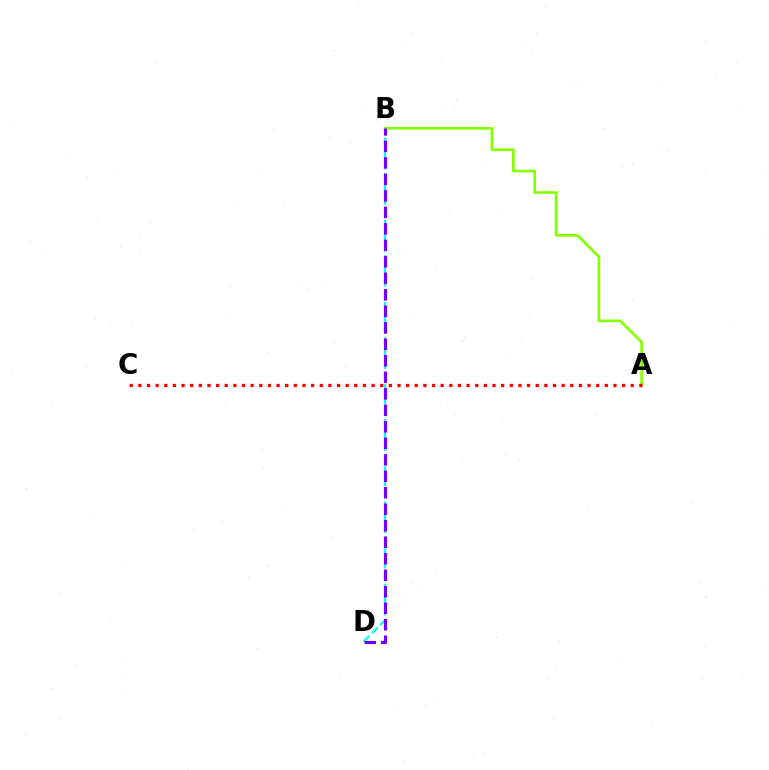{('B', 'D'): [{'color': '#00fff6', 'line_style': 'dashed', 'thickness': 1.59}, {'color': '#7200ff', 'line_style': 'dashed', 'thickness': 2.24}], ('A', 'B'): [{'color': '#84ff00', 'line_style': 'solid', 'thickness': 1.92}], ('A', 'C'): [{'color': '#ff0000', 'line_style': 'dotted', 'thickness': 2.35}]}